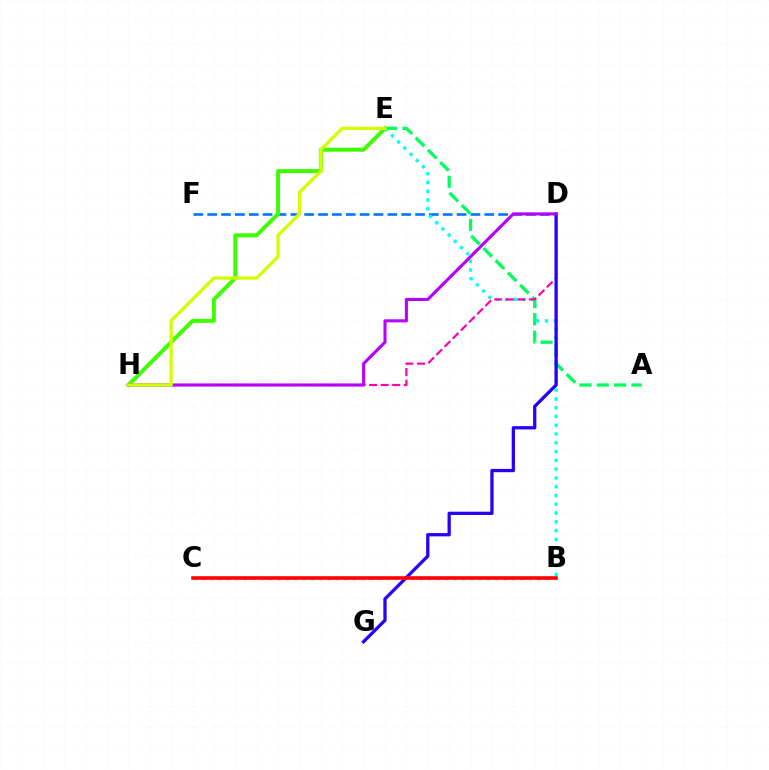{('D', 'F'): [{'color': '#0074ff', 'line_style': 'dashed', 'thickness': 1.88}], ('E', 'H'): [{'color': '#3dff00', 'line_style': 'solid', 'thickness': 2.86}, {'color': '#d1ff00', 'line_style': 'solid', 'thickness': 2.36}], ('B', 'E'): [{'color': '#00fff6', 'line_style': 'dotted', 'thickness': 2.38}], ('B', 'C'): [{'color': '#ff9400', 'line_style': 'dotted', 'thickness': 2.28}, {'color': '#ff0000', 'line_style': 'solid', 'thickness': 2.58}], ('A', 'E'): [{'color': '#00ff5c', 'line_style': 'dashed', 'thickness': 2.35}], ('D', 'H'): [{'color': '#ff00ac', 'line_style': 'dashed', 'thickness': 1.57}, {'color': '#b900ff', 'line_style': 'solid', 'thickness': 2.22}], ('D', 'G'): [{'color': '#2500ff', 'line_style': 'solid', 'thickness': 2.36}]}